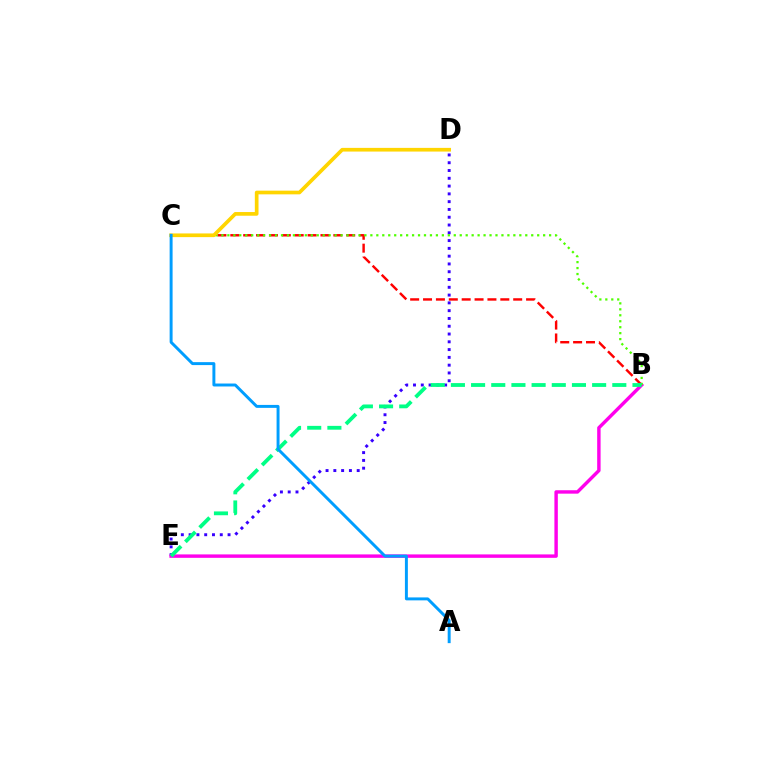{('D', 'E'): [{'color': '#3700ff', 'line_style': 'dotted', 'thickness': 2.12}], ('B', 'C'): [{'color': '#ff0000', 'line_style': 'dashed', 'thickness': 1.75}, {'color': '#4fff00', 'line_style': 'dotted', 'thickness': 1.62}], ('B', 'E'): [{'color': '#ff00ed', 'line_style': 'solid', 'thickness': 2.46}, {'color': '#00ff86', 'line_style': 'dashed', 'thickness': 2.74}], ('C', 'D'): [{'color': '#ffd500', 'line_style': 'solid', 'thickness': 2.66}], ('A', 'C'): [{'color': '#009eff', 'line_style': 'solid', 'thickness': 2.12}]}